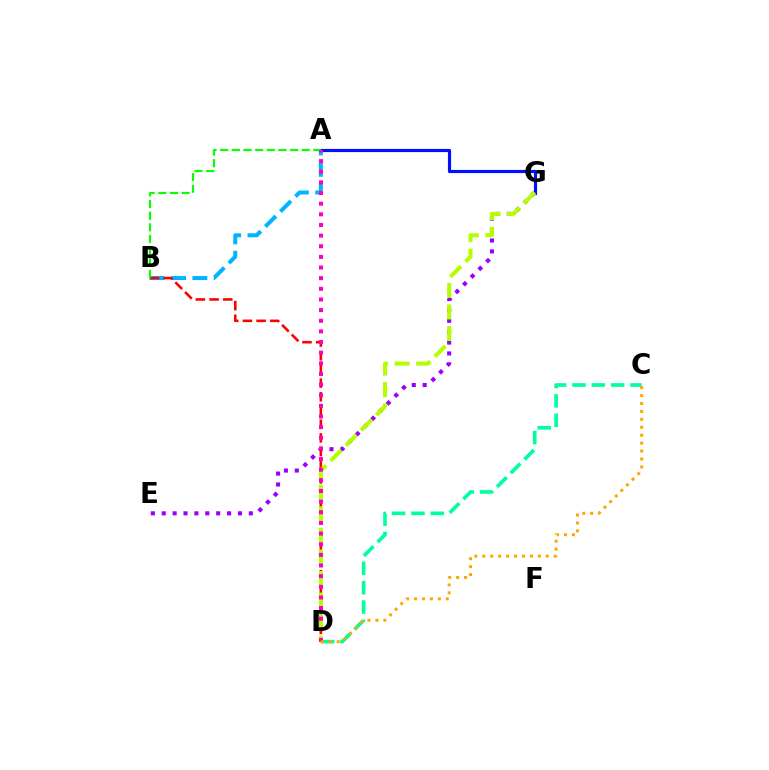{('E', 'G'): [{'color': '#9b00ff', 'line_style': 'dotted', 'thickness': 2.96}], ('A', 'B'): [{'color': '#00b5ff', 'line_style': 'dashed', 'thickness': 2.9}, {'color': '#08ff00', 'line_style': 'dashed', 'thickness': 1.58}], ('B', 'D'): [{'color': '#ff0000', 'line_style': 'dashed', 'thickness': 1.86}], ('A', 'G'): [{'color': '#0010ff', 'line_style': 'solid', 'thickness': 2.27}], ('D', 'G'): [{'color': '#b3ff00', 'line_style': 'dashed', 'thickness': 2.93}], ('C', 'D'): [{'color': '#00ff9d', 'line_style': 'dashed', 'thickness': 2.63}, {'color': '#ffa500', 'line_style': 'dotted', 'thickness': 2.15}], ('A', 'D'): [{'color': '#ff00bd', 'line_style': 'dotted', 'thickness': 2.89}]}